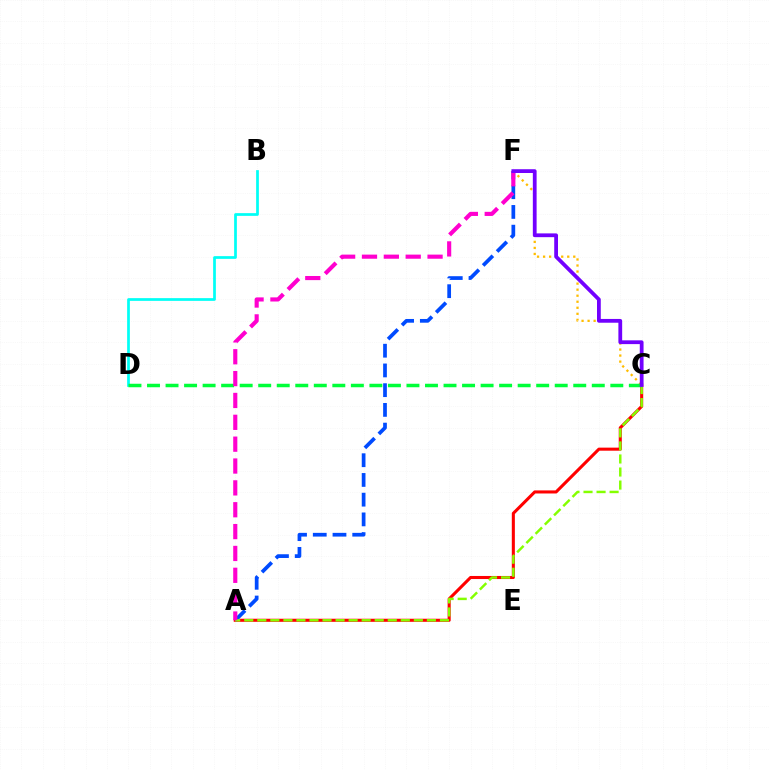{('A', 'C'): [{'color': '#ff0000', 'line_style': 'solid', 'thickness': 2.21}, {'color': '#84ff00', 'line_style': 'dashed', 'thickness': 1.77}], ('B', 'D'): [{'color': '#00fff6', 'line_style': 'solid', 'thickness': 1.96}], ('A', 'F'): [{'color': '#004bff', 'line_style': 'dashed', 'thickness': 2.68}, {'color': '#ff00cf', 'line_style': 'dashed', 'thickness': 2.97}], ('C', 'F'): [{'color': '#ffbd00', 'line_style': 'dotted', 'thickness': 1.64}, {'color': '#7200ff', 'line_style': 'solid', 'thickness': 2.72}], ('C', 'D'): [{'color': '#00ff39', 'line_style': 'dashed', 'thickness': 2.52}]}